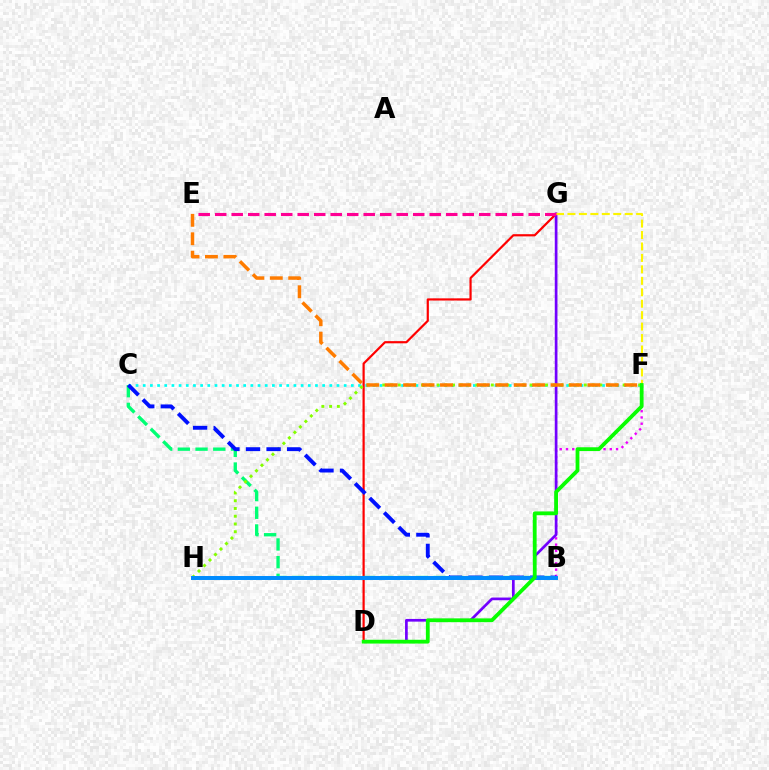{('D', 'G'): [{'color': '#ff0000', 'line_style': 'solid', 'thickness': 1.58}, {'color': '#7200ff', 'line_style': 'solid', 'thickness': 1.94}], ('B', 'F'): [{'color': '#ee00ff', 'line_style': 'dotted', 'thickness': 1.7}], ('B', 'C'): [{'color': '#00ff74', 'line_style': 'dashed', 'thickness': 2.4}, {'color': '#0010ff', 'line_style': 'dashed', 'thickness': 2.8}], ('C', 'F'): [{'color': '#00fff6', 'line_style': 'dotted', 'thickness': 1.95}], ('F', 'H'): [{'color': '#84ff00', 'line_style': 'dotted', 'thickness': 2.11}], ('F', 'G'): [{'color': '#fcf500', 'line_style': 'dashed', 'thickness': 1.56}], ('B', 'H'): [{'color': '#008cff', 'line_style': 'solid', 'thickness': 2.86}], ('E', 'F'): [{'color': '#ff7c00', 'line_style': 'dashed', 'thickness': 2.5}], ('E', 'G'): [{'color': '#ff0094', 'line_style': 'dashed', 'thickness': 2.24}], ('D', 'F'): [{'color': '#08ff00', 'line_style': 'solid', 'thickness': 2.73}]}